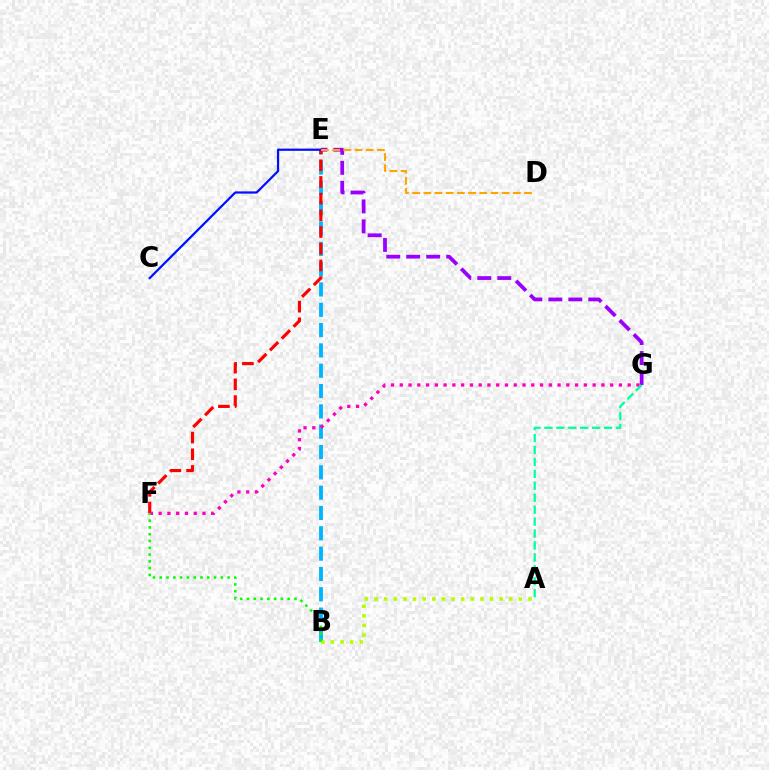{('B', 'E'): [{'color': '#00b5ff', 'line_style': 'dashed', 'thickness': 2.76}], ('E', 'F'): [{'color': '#ff0000', 'line_style': 'dashed', 'thickness': 2.27}], ('E', 'G'): [{'color': '#9b00ff', 'line_style': 'dashed', 'thickness': 2.71}], ('C', 'E'): [{'color': '#0010ff', 'line_style': 'solid', 'thickness': 1.6}], ('D', 'E'): [{'color': '#ffa500', 'line_style': 'dashed', 'thickness': 1.52}], ('A', 'B'): [{'color': '#b3ff00', 'line_style': 'dotted', 'thickness': 2.61}], ('F', 'G'): [{'color': '#ff00bd', 'line_style': 'dotted', 'thickness': 2.38}], ('B', 'F'): [{'color': '#08ff00', 'line_style': 'dotted', 'thickness': 1.84}], ('A', 'G'): [{'color': '#00ff9d', 'line_style': 'dashed', 'thickness': 1.62}]}